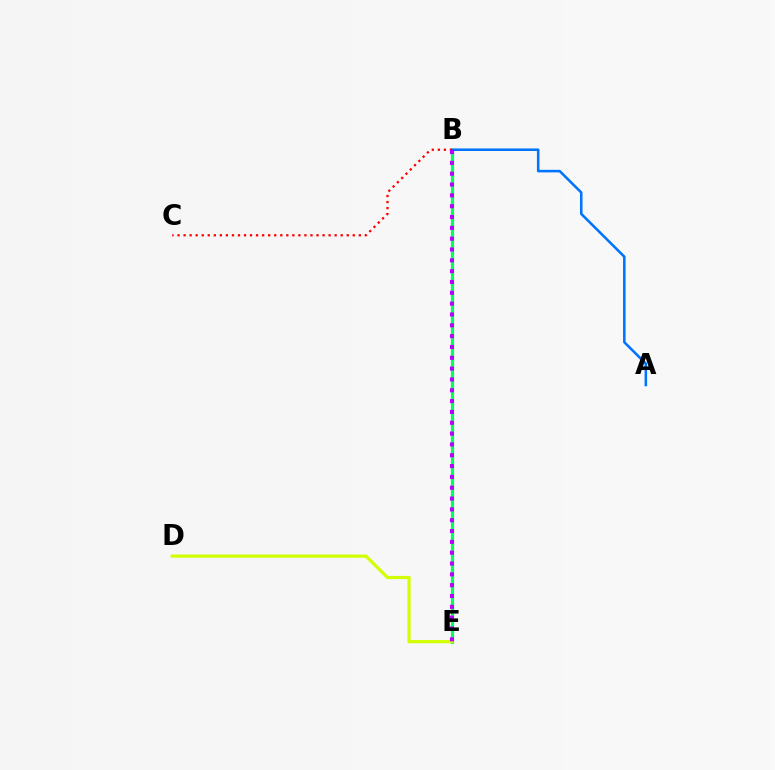{('B', 'E'): [{'color': '#00ff5c', 'line_style': 'solid', 'thickness': 2.29}, {'color': '#b900ff', 'line_style': 'dotted', 'thickness': 2.94}], ('A', 'B'): [{'color': '#0074ff', 'line_style': 'solid', 'thickness': 1.84}], ('B', 'C'): [{'color': '#ff0000', 'line_style': 'dotted', 'thickness': 1.64}], ('D', 'E'): [{'color': '#d1ff00', 'line_style': 'solid', 'thickness': 2.29}]}